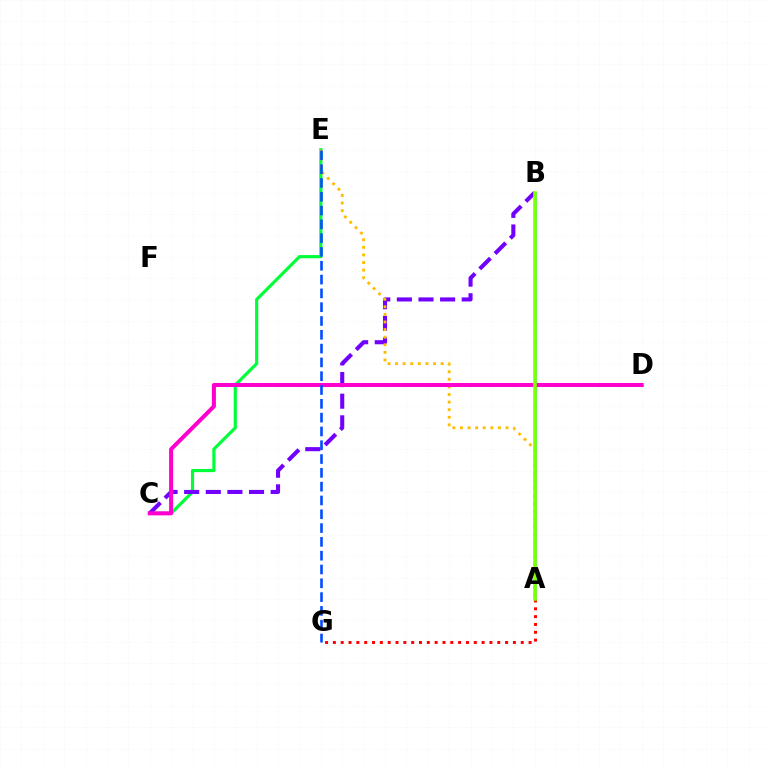{('C', 'E'): [{'color': '#00ff39', 'line_style': 'solid', 'thickness': 2.28}], ('A', 'B'): [{'color': '#00fff6', 'line_style': 'solid', 'thickness': 2.07}, {'color': '#84ff00', 'line_style': 'solid', 'thickness': 2.56}], ('B', 'C'): [{'color': '#7200ff', 'line_style': 'dashed', 'thickness': 2.94}], ('A', 'E'): [{'color': '#ffbd00', 'line_style': 'dotted', 'thickness': 2.06}], ('A', 'G'): [{'color': '#ff0000', 'line_style': 'dotted', 'thickness': 2.13}], ('C', 'D'): [{'color': '#ff00cf', 'line_style': 'solid', 'thickness': 2.9}], ('E', 'G'): [{'color': '#004bff', 'line_style': 'dashed', 'thickness': 1.88}]}